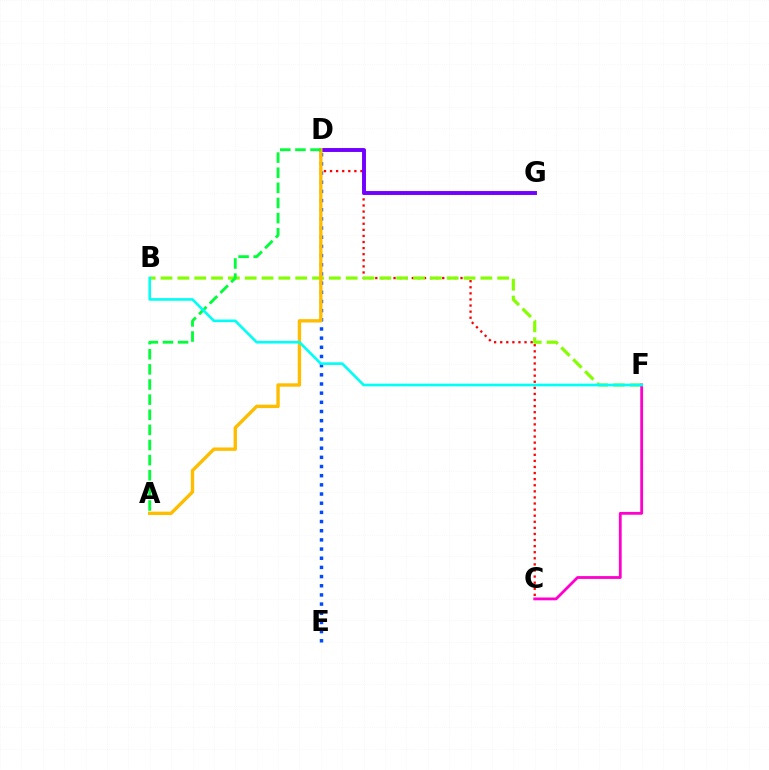{('C', 'D'): [{'color': '#ff0000', 'line_style': 'dotted', 'thickness': 1.65}], ('B', 'F'): [{'color': '#84ff00', 'line_style': 'dashed', 'thickness': 2.29}, {'color': '#00fff6', 'line_style': 'solid', 'thickness': 1.9}], ('D', 'E'): [{'color': '#004bff', 'line_style': 'dotted', 'thickness': 2.49}], ('D', 'G'): [{'color': '#7200ff', 'line_style': 'solid', 'thickness': 2.81}], ('A', 'D'): [{'color': '#ffbd00', 'line_style': 'solid', 'thickness': 2.43}, {'color': '#00ff39', 'line_style': 'dashed', 'thickness': 2.05}], ('C', 'F'): [{'color': '#ff00cf', 'line_style': 'solid', 'thickness': 2.02}]}